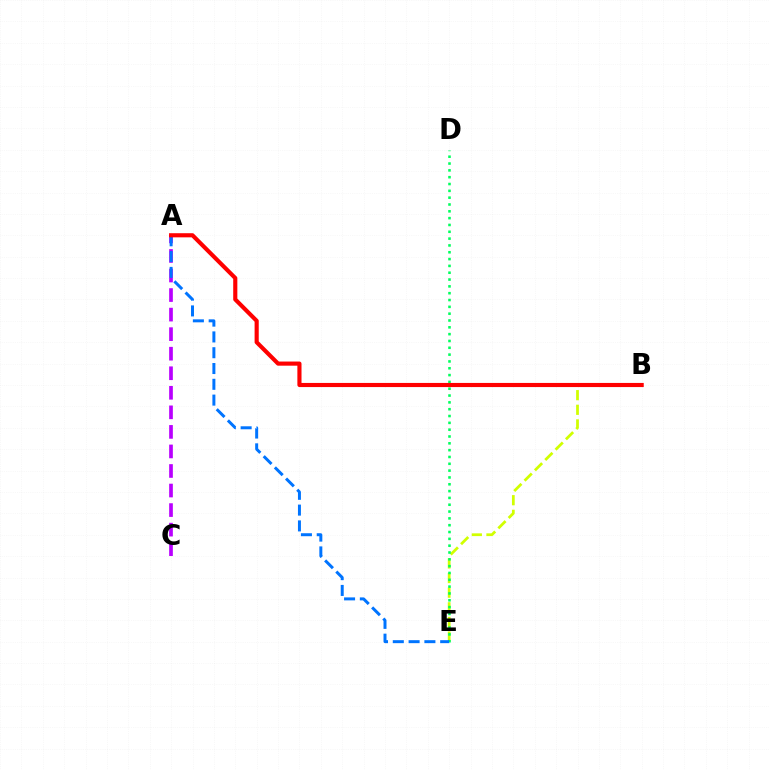{('A', 'C'): [{'color': '#b900ff', 'line_style': 'dashed', 'thickness': 2.66}], ('B', 'E'): [{'color': '#d1ff00', 'line_style': 'dashed', 'thickness': 1.99}], ('D', 'E'): [{'color': '#00ff5c', 'line_style': 'dotted', 'thickness': 1.85}], ('A', 'E'): [{'color': '#0074ff', 'line_style': 'dashed', 'thickness': 2.15}], ('A', 'B'): [{'color': '#ff0000', 'line_style': 'solid', 'thickness': 2.98}]}